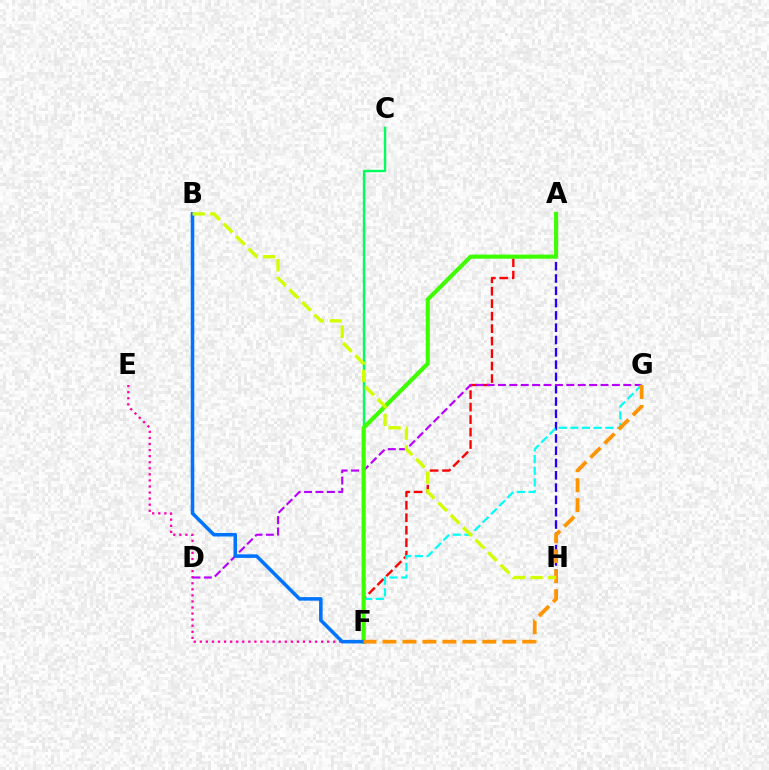{('A', 'F'): [{'color': '#ff0000', 'line_style': 'dashed', 'thickness': 1.7}, {'color': '#3dff00', 'line_style': 'solid', 'thickness': 2.95}], ('A', 'H'): [{'color': '#2500ff', 'line_style': 'dashed', 'thickness': 1.67}], ('E', 'F'): [{'color': '#ff00ac', 'line_style': 'dotted', 'thickness': 1.65}], ('C', 'F'): [{'color': '#00ff5c', 'line_style': 'solid', 'thickness': 1.73}], ('D', 'G'): [{'color': '#b900ff', 'line_style': 'dashed', 'thickness': 1.55}], ('F', 'G'): [{'color': '#00fff6', 'line_style': 'dashed', 'thickness': 1.59}, {'color': '#ff9400', 'line_style': 'dashed', 'thickness': 2.71}], ('B', 'F'): [{'color': '#0074ff', 'line_style': 'solid', 'thickness': 2.56}], ('B', 'H'): [{'color': '#d1ff00', 'line_style': 'dashed', 'thickness': 2.39}]}